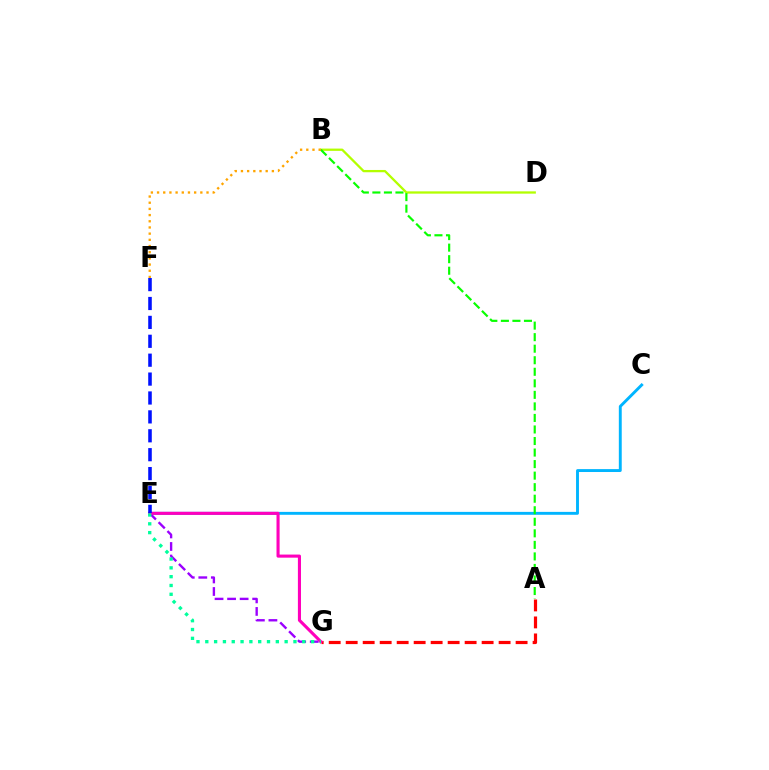{('C', 'E'): [{'color': '#00b5ff', 'line_style': 'solid', 'thickness': 2.09}], ('E', 'G'): [{'color': '#9b00ff', 'line_style': 'dashed', 'thickness': 1.7}, {'color': '#ff00bd', 'line_style': 'solid', 'thickness': 2.23}, {'color': '#00ff9d', 'line_style': 'dotted', 'thickness': 2.4}], ('A', 'G'): [{'color': '#ff0000', 'line_style': 'dashed', 'thickness': 2.31}], ('B', 'D'): [{'color': '#b3ff00', 'line_style': 'solid', 'thickness': 1.65}], ('A', 'B'): [{'color': '#08ff00', 'line_style': 'dashed', 'thickness': 1.57}], ('E', 'F'): [{'color': '#0010ff', 'line_style': 'dashed', 'thickness': 2.57}], ('B', 'F'): [{'color': '#ffa500', 'line_style': 'dotted', 'thickness': 1.68}]}